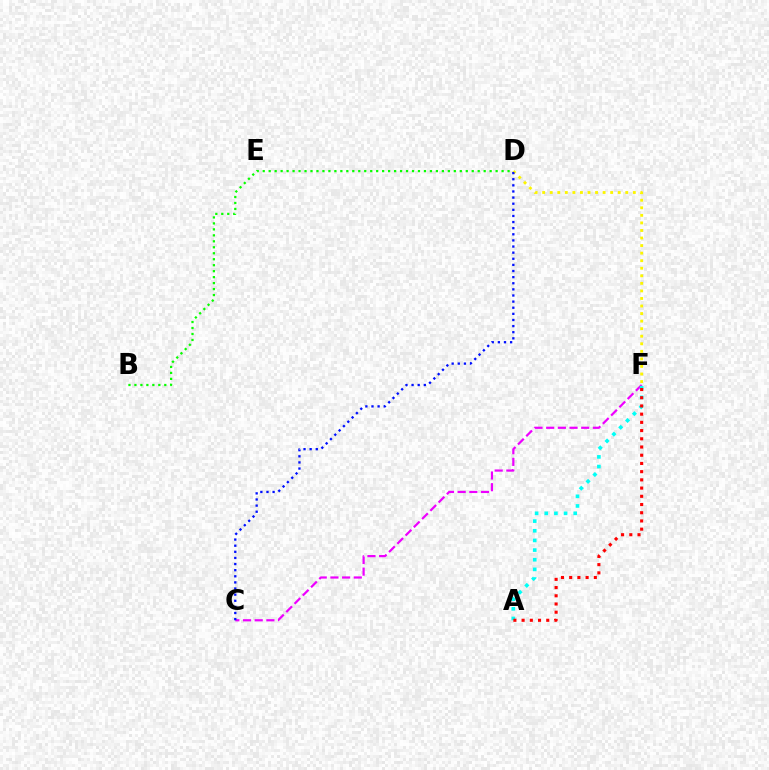{('C', 'F'): [{'color': '#ee00ff', 'line_style': 'dashed', 'thickness': 1.59}], ('D', 'F'): [{'color': '#fcf500', 'line_style': 'dotted', 'thickness': 2.05}], ('A', 'F'): [{'color': '#00fff6', 'line_style': 'dotted', 'thickness': 2.62}, {'color': '#ff0000', 'line_style': 'dotted', 'thickness': 2.23}], ('B', 'D'): [{'color': '#08ff00', 'line_style': 'dotted', 'thickness': 1.62}], ('C', 'D'): [{'color': '#0010ff', 'line_style': 'dotted', 'thickness': 1.66}]}